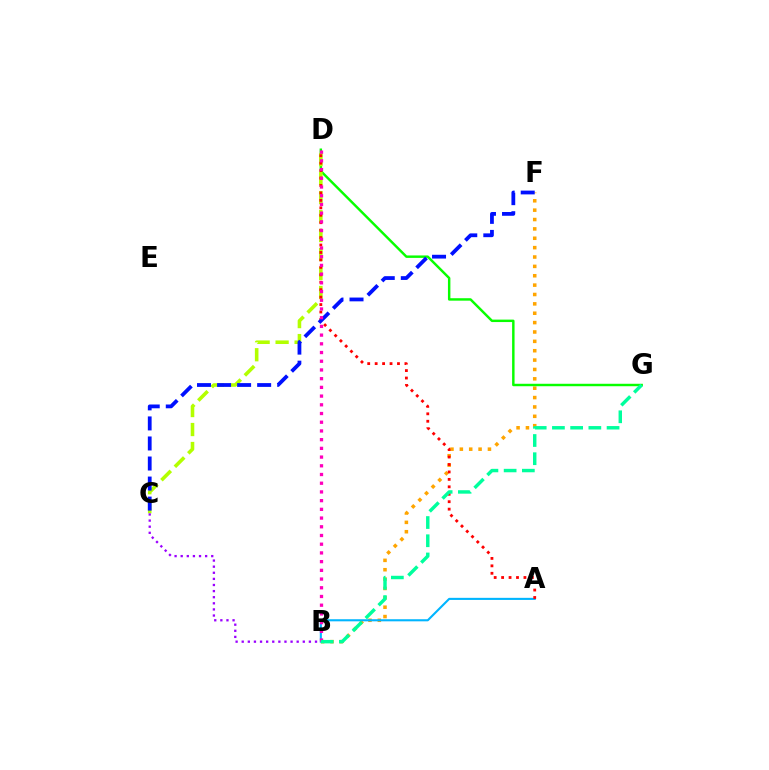{('B', 'F'): [{'color': '#ffa500', 'line_style': 'dotted', 'thickness': 2.55}], ('D', 'G'): [{'color': '#08ff00', 'line_style': 'solid', 'thickness': 1.76}], ('A', 'B'): [{'color': '#00b5ff', 'line_style': 'solid', 'thickness': 1.51}], ('C', 'D'): [{'color': '#b3ff00', 'line_style': 'dashed', 'thickness': 2.58}], ('A', 'D'): [{'color': '#ff0000', 'line_style': 'dotted', 'thickness': 2.02}], ('C', 'F'): [{'color': '#0010ff', 'line_style': 'dashed', 'thickness': 2.72}], ('B', 'D'): [{'color': '#ff00bd', 'line_style': 'dotted', 'thickness': 2.37}], ('B', 'G'): [{'color': '#00ff9d', 'line_style': 'dashed', 'thickness': 2.47}], ('B', 'C'): [{'color': '#9b00ff', 'line_style': 'dotted', 'thickness': 1.66}]}